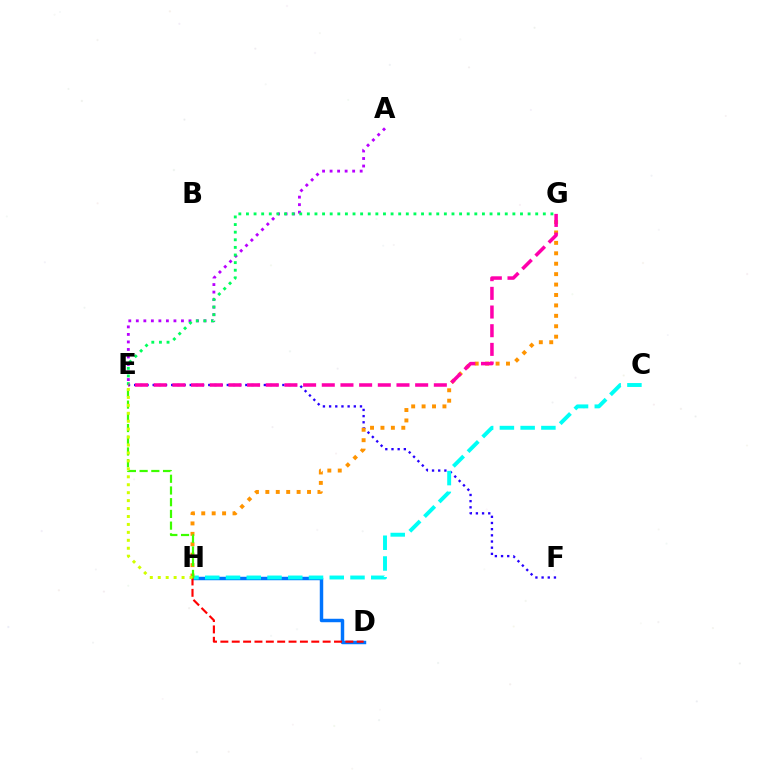{('A', 'E'): [{'color': '#b900ff', 'line_style': 'dotted', 'thickness': 2.04}], ('E', 'F'): [{'color': '#2500ff', 'line_style': 'dotted', 'thickness': 1.68}], ('D', 'H'): [{'color': '#0074ff', 'line_style': 'solid', 'thickness': 2.48}, {'color': '#ff0000', 'line_style': 'dashed', 'thickness': 1.54}], ('C', 'H'): [{'color': '#00fff6', 'line_style': 'dashed', 'thickness': 2.82}], ('G', 'H'): [{'color': '#ff9400', 'line_style': 'dotted', 'thickness': 2.83}], ('E', 'G'): [{'color': '#00ff5c', 'line_style': 'dotted', 'thickness': 2.07}, {'color': '#ff00ac', 'line_style': 'dashed', 'thickness': 2.54}], ('E', 'H'): [{'color': '#3dff00', 'line_style': 'dashed', 'thickness': 1.59}, {'color': '#d1ff00', 'line_style': 'dotted', 'thickness': 2.16}]}